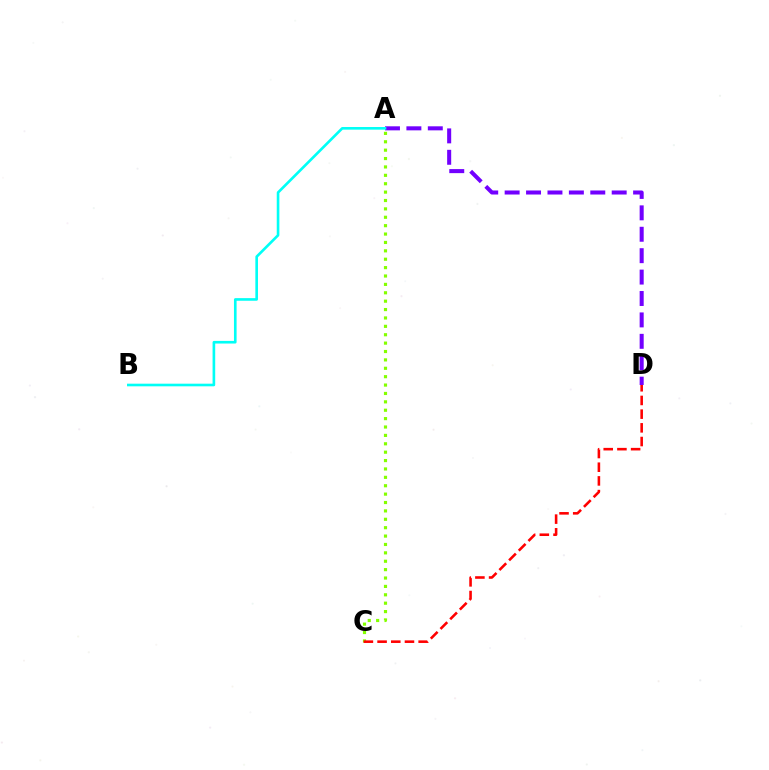{('A', 'C'): [{'color': '#84ff00', 'line_style': 'dotted', 'thickness': 2.28}], ('C', 'D'): [{'color': '#ff0000', 'line_style': 'dashed', 'thickness': 1.86}], ('A', 'D'): [{'color': '#7200ff', 'line_style': 'dashed', 'thickness': 2.91}], ('A', 'B'): [{'color': '#00fff6', 'line_style': 'solid', 'thickness': 1.9}]}